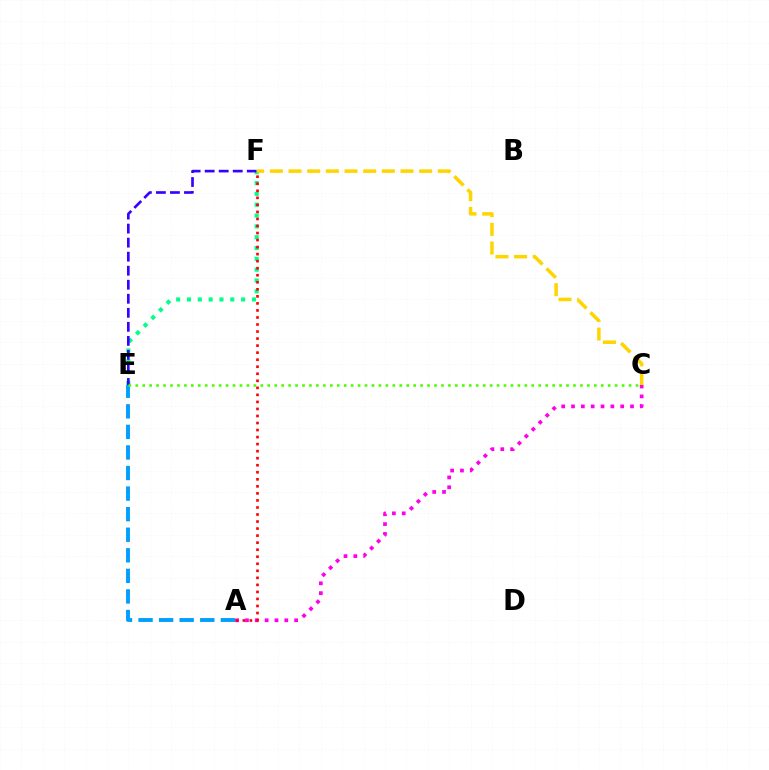{('E', 'F'): [{'color': '#00ff86', 'line_style': 'dotted', 'thickness': 2.94}, {'color': '#3700ff', 'line_style': 'dashed', 'thickness': 1.91}], ('C', 'F'): [{'color': '#ffd500', 'line_style': 'dashed', 'thickness': 2.54}], ('A', 'E'): [{'color': '#009eff', 'line_style': 'dashed', 'thickness': 2.79}], ('C', 'E'): [{'color': '#4fff00', 'line_style': 'dotted', 'thickness': 1.89}], ('A', 'C'): [{'color': '#ff00ed', 'line_style': 'dotted', 'thickness': 2.67}], ('A', 'F'): [{'color': '#ff0000', 'line_style': 'dotted', 'thickness': 1.91}]}